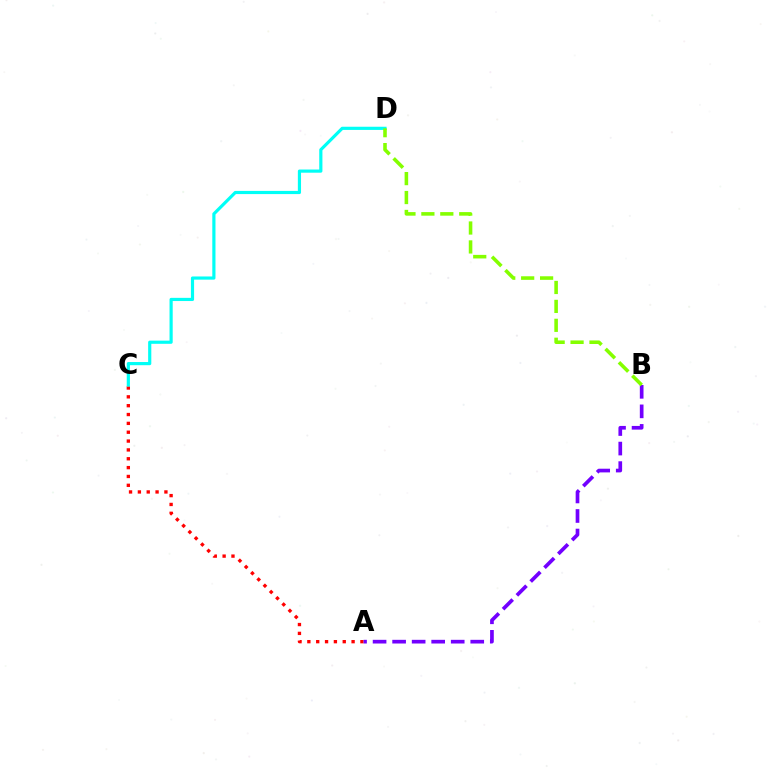{('A', 'C'): [{'color': '#ff0000', 'line_style': 'dotted', 'thickness': 2.4}], ('C', 'D'): [{'color': '#00fff6', 'line_style': 'solid', 'thickness': 2.29}], ('A', 'B'): [{'color': '#7200ff', 'line_style': 'dashed', 'thickness': 2.65}], ('B', 'D'): [{'color': '#84ff00', 'line_style': 'dashed', 'thickness': 2.57}]}